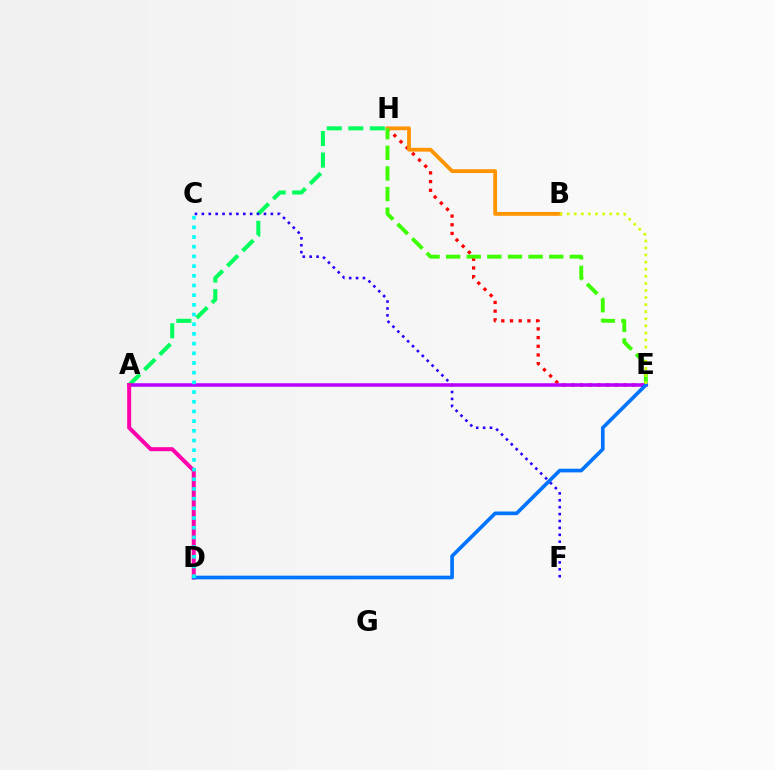{('E', 'H'): [{'color': '#ff0000', 'line_style': 'dotted', 'thickness': 2.36}, {'color': '#3dff00', 'line_style': 'dashed', 'thickness': 2.8}], ('A', 'H'): [{'color': '#00ff5c', 'line_style': 'dashed', 'thickness': 2.93}], ('C', 'F'): [{'color': '#2500ff', 'line_style': 'dotted', 'thickness': 1.87}], ('B', 'H'): [{'color': '#ff9400', 'line_style': 'solid', 'thickness': 2.74}], ('A', 'E'): [{'color': '#b900ff', 'line_style': 'solid', 'thickness': 2.54}], ('A', 'D'): [{'color': '#ff00ac', 'line_style': 'solid', 'thickness': 2.87}], ('D', 'E'): [{'color': '#0074ff', 'line_style': 'solid', 'thickness': 2.63}], ('B', 'E'): [{'color': '#d1ff00', 'line_style': 'dotted', 'thickness': 1.93}], ('C', 'D'): [{'color': '#00fff6', 'line_style': 'dotted', 'thickness': 2.63}]}